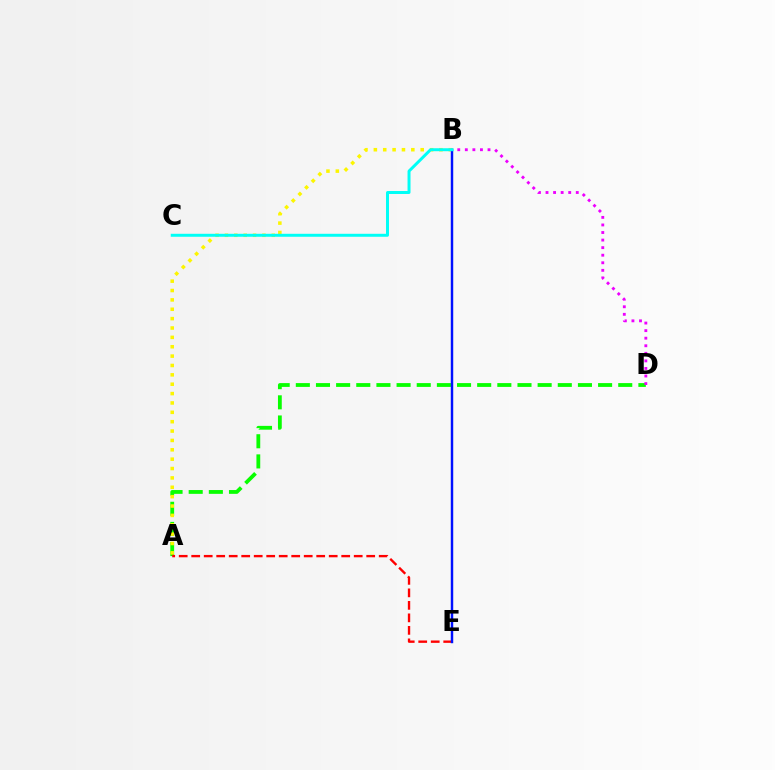{('A', 'D'): [{'color': '#08ff00', 'line_style': 'dashed', 'thickness': 2.74}], ('B', 'D'): [{'color': '#ee00ff', 'line_style': 'dotted', 'thickness': 2.06}], ('A', 'E'): [{'color': '#ff0000', 'line_style': 'dashed', 'thickness': 1.7}], ('A', 'B'): [{'color': '#fcf500', 'line_style': 'dotted', 'thickness': 2.55}], ('B', 'E'): [{'color': '#0010ff', 'line_style': 'solid', 'thickness': 1.76}], ('B', 'C'): [{'color': '#00fff6', 'line_style': 'solid', 'thickness': 2.14}]}